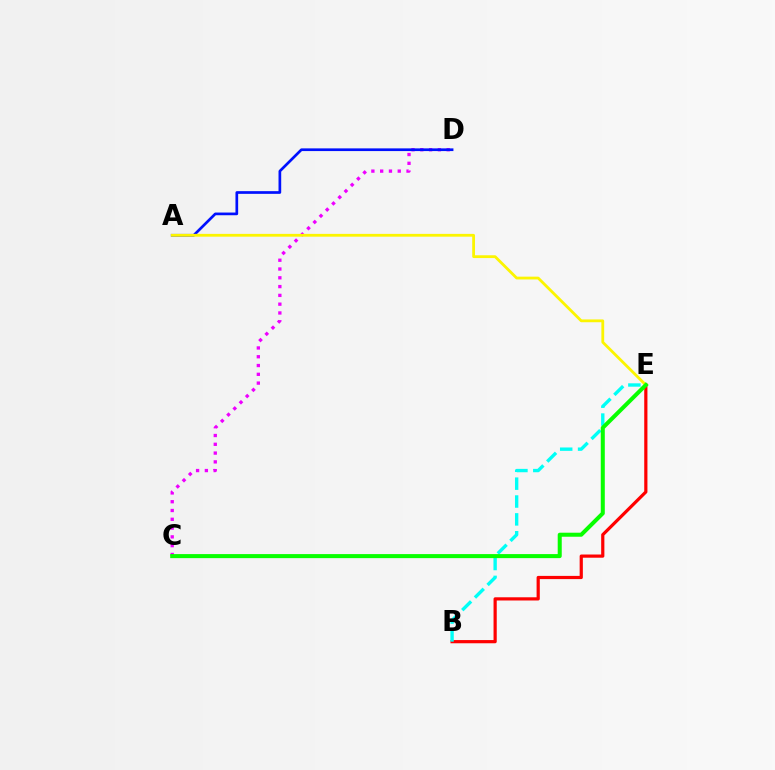{('C', 'D'): [{'color': '#ee00ff', 'line_style': 'dotted', 'thickness': 2.39}], ('B', 'E'): [{'color': '#ff0000', 'line_style': 'solid', 'thickness': 2.3}, {'color': '#00fff6', 'line_style': 'dashed', 'thickness': 2.43}], ('A', 'D'): [{'color': '#0010ff', 'line_style': 'solid', 'thickness': 1.94}], ('A', 'E'): [{'color': '#fcf500', 'line_style': 'solid', 'thickness': 2.02}], ('C', 'E'): [{'color': '#08ff00', 'line_style': 'solid', 'thickness': 2.9}]}